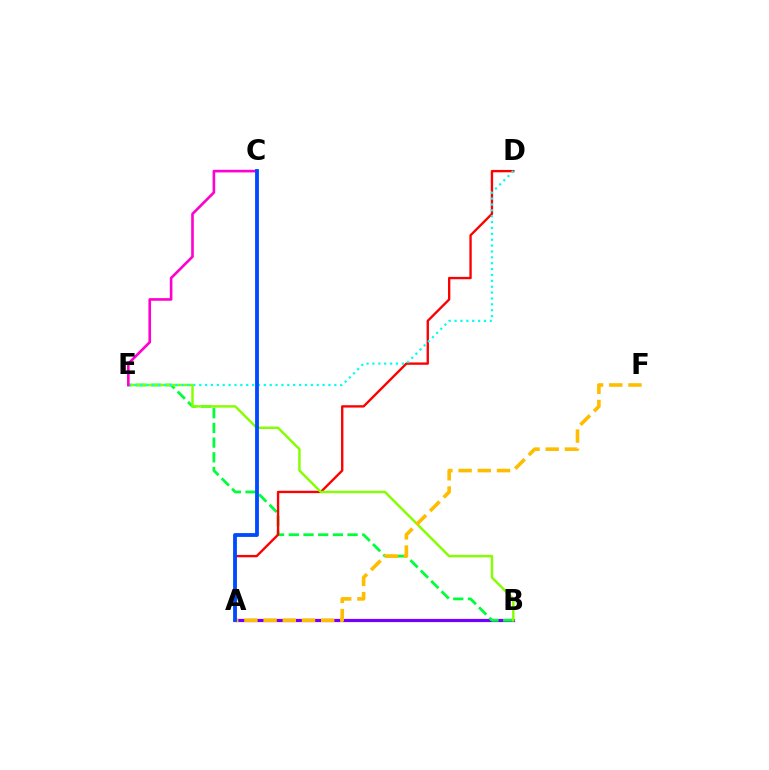{('A', 'B'): [{'color': '#7200ff', 'line_style': 'solid', 'thickness': 2.31}], ('B', 'E'): [{'color': '#00ff39', 'line_style': 'dashed', 'thickness': 2.0}, {'color': '#84ff00', 'line_style': 'solid', 'thickness': 1.77}], ('A', 'D'): [{'color': '#ff0000', 'line_style': 'solid', 'thickness': 1.7}], ('D', 'E'): [{'color': '#00fff6', 'line_style': 'dotted', 'thickness': 1.6}], ('A', 'F'): [{'color': '#ffbd00', 'line_style': 'dashed', 'thickness': 2.61}], ('C', 'E'): [{'color': '#ff00cf', 'line_style': 'solid', 'thickness': 1.89}], ('A', 'C'): [{'color': '#004bff', 'line_style': 'solid', 'thickness': 2.75}]}